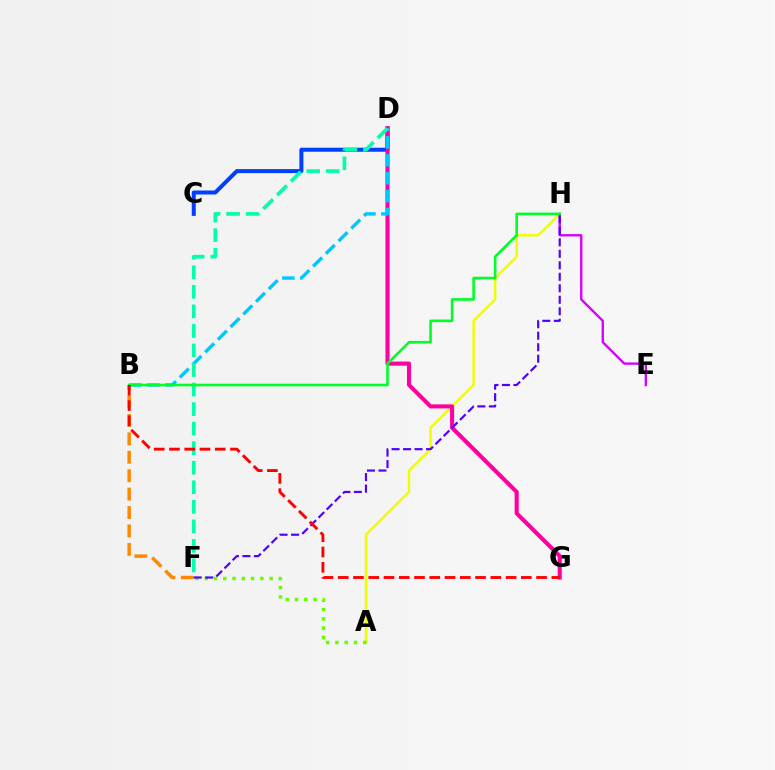{('B', 'F'): [{'color': '#ff8800', 'line_style': 'dashed', 'thickness': 2.5}], ('A', 'H'): [{'color': '#eeff00', 'line_style': 'solid', 'thickness': 1.76}], ('E', 'H'): [{'color': '#d600ff', 'line_style': 'solid', 'thickness': 1.7}], ('A', 'F'): [{'color': '#66ff00', 'line_style': 'dotted', 'thickness': 2.52}], ('C', 'D'): [{'color': '#003fff', 'line_style': 'solid', 'thickness': 2.89}], ('D', 'G'): [{'color': '#ff00a0', 'line_style': 'solid', 'thickness': 2.94}], ('B', 'D'): [{'color': '#00c7ff', 'line_style': 'dashed', 'thickness': 2.43}], ('F', 'H'): [{'color': '#4f00ff', 'line_style': 'dashed', 'thickness': 1.56}], ('D', 'F'): [{'color': '#00ffaf', 'line_style': 'dashed', 'thickness': 2.66}], ('B', 'H'): [{'color': '#00ff27', 'line_style': 'solid', 'thickness': 1.87}], ('B', 'G'): [{'color': '#ff0000', 'line_style': 'dashed', 'thickness': 2.07}]}